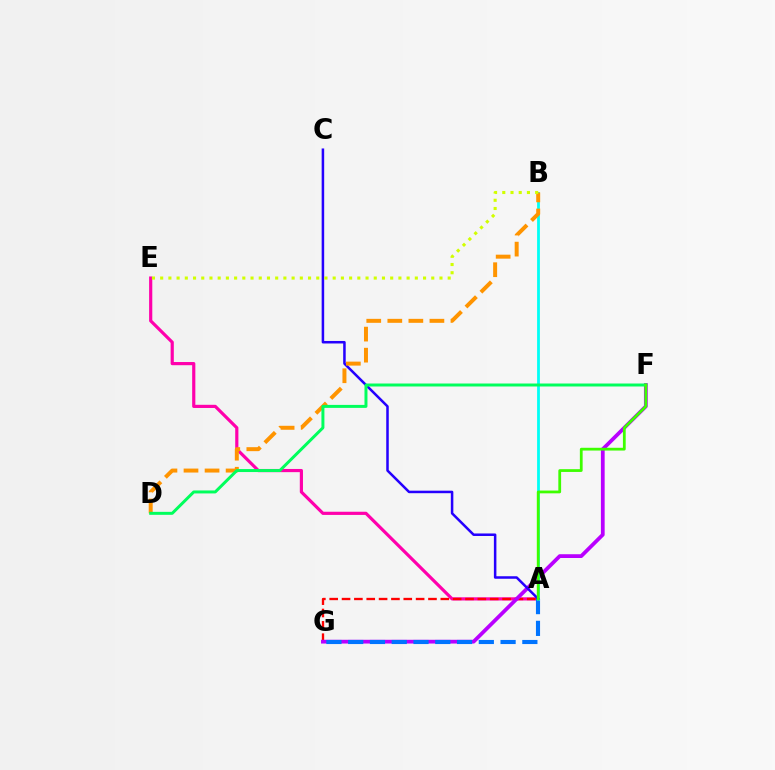{('A', 'E'): [{'color': '#ff00ac', 'line_style': 'solid', 'thickness': 2.29}], ('A', 'G'): [{'color': '#ff0000', 'line_style': 'dashed', 'thickness': 1.68}, {'color': '#0074ff', 'line_style': 'dashed', 'thickness': 2.96}], ('F', 'G'): [{'color': '#b900ff', 'line_style': 'solid', 'thickness': 2.71}], ('A', 'B'): [{'color': '#00fff6', 'line_style': 'solid', 'thickness': 2.01}], ('A', 'C'): [{'color': '#2500ff', 'line_style': 'solid', 'thickness': 1.81}], ('B', 'D'): [{'color': '#ff9400', 'line_style': 'dashed', 'thickness': 2.86}], ('D', 'F'): [{'color': '#00ff5c', 'line_style': 'solid', 'thickness': 2.14}], ('B', 'E'): [{'color': '#d1ff00', 'line_style': 'dotted', 'thickness': 2.23}], ('A', 'F'): [{'color': '#3dff00', 'line_style': 'solid', 'thickness': 2.0}]}